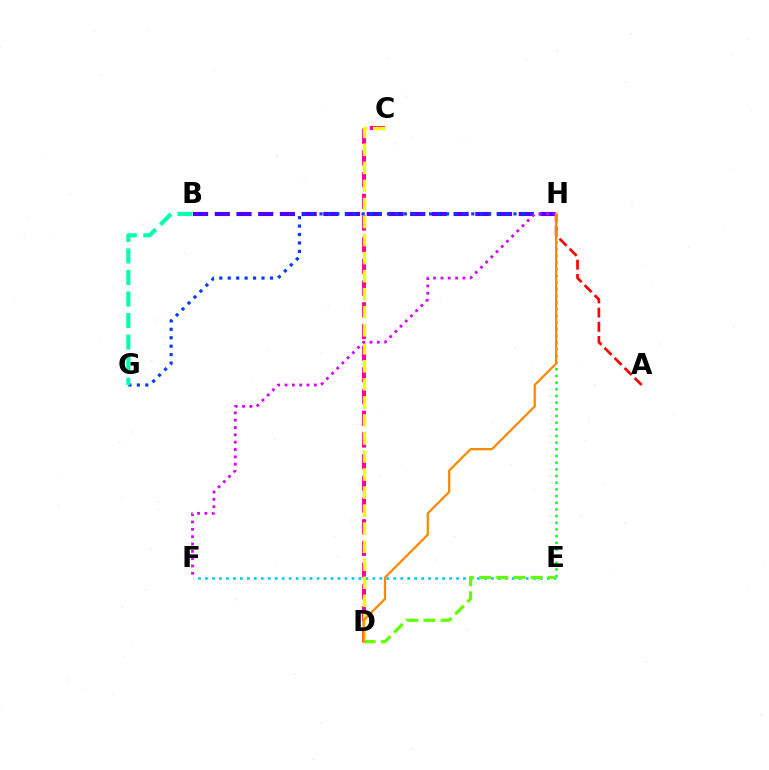{('B', 'H'): [{'color': '#4f00ff', 'line_style': 'dashed', 'thickness': 2.95}], ('E', 'F'): [{'color': '#00c7ff', 'line_style': 'dotted', 'thickness': 1.89}], ('G', 'H'): [{'color': '#003fff', 'line_style': 'dotted', 'thickness': 2.29}], ('C', 'D'): [{'color': '#ff00a0', 'line_style': 'dashed', 'thickness': 2.95}, {'color': '#eeff00', 'line_style': 'dashed', 'thickness': 2.45}], ('B', 'G'): [{'color': '#00ffaf', 'line_style': 'dashed', 'thickness': 2.93}], ('E', 'H'): [{'color': '#00ff27', 'line_style': 'dotted', 'thickness': 1.81}], ('F', 'H'): [{'color': '#d600ff', 'line_style': 'dotted', 'thickness': 1.99}], ('D', 'E'): [{'color': '#66ff00', 'line_style': 'dashed', 'thickness': 2.33}], ('A', 'H'): [{'color': '#ff0000', 'line_style': 'dashed', 'thickness': 1.93}], ('D', 'H'): [{'color': '#ff8800', 'line_style': 'solid', 'thickness': 1.63}]}